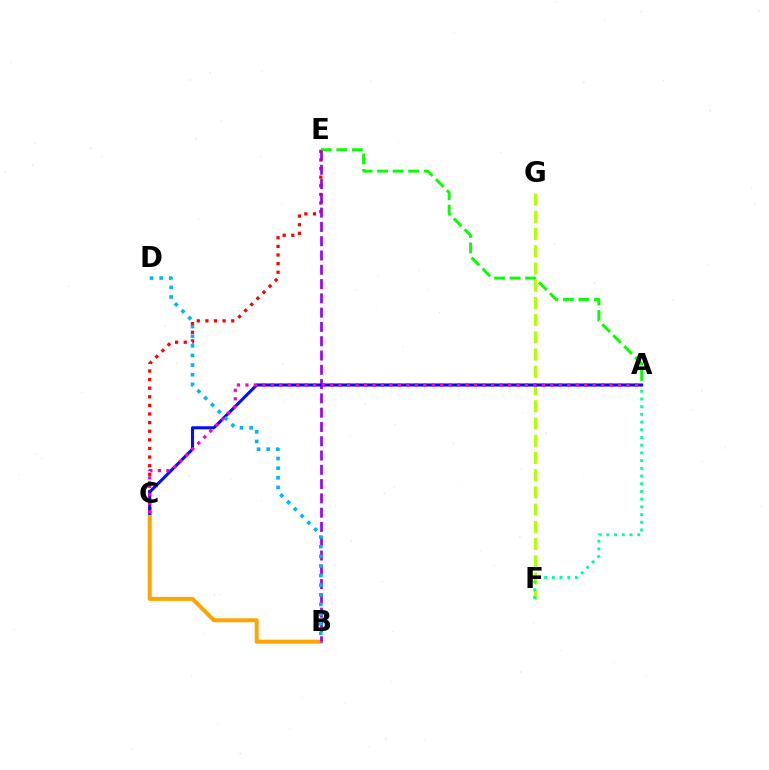{('B', 'C'): [{'color': '#ffa500', 'line_style': 'solid', 'thickness': 2.86}], ('C', 'E'): [{'color': '#ff0000', 'line_style': 'dotted', 'thickness': 2.34}], ('A', 'E'): [{'color': '#08ff00', 'line_style': 'dashed', 'thickness': 2.11}], ('F', 'G'): [{'color': '#b3ff00', 'line_style': 'dashed', 'thickness': 2.34}], ('B', 'E'): [{'color': '#9b00ff', 'line_style': 'dashed', 'thickness': 1.94}], ('A', 'C'): [{'color': '#0010ff', 'line_style': 'solid', 'thickness': 2.21}, {'color': '#ff00bd', 'line_style': 'dotted', 'thickness': 2.3}], ('B', 'D'): [{'color': '#00b5ff', 'line_style': 'dotted', 'thickness': 2.61}], ('A', 'F'): [{'color': '#00ff9d', 'line_style': 'dotted', 'thickness': 2.09}]}